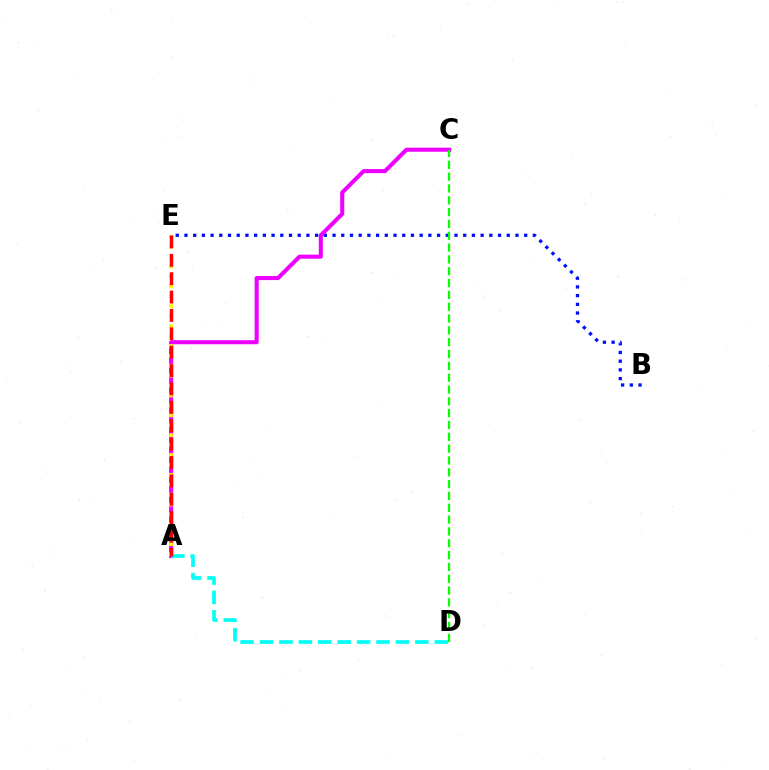{('B', 'E'): [{'color': '#0010ff', 'line_style': 'dotted', 'thickness': 2.37}], ('A', 'C'): [{'color': '#ee00ff', 'line_style': 'solid', 'thickness': 2.92}], ('A', 'E'): [{'color': '#fcf500', 'line_style': 'dotted', 'thickness': 2.69}, {'color': '#ff0000', 'line_style': 'dashed', 'thickness': 2.5}], ('A', 'D'): [{'color': '#00fff6', 'line_style': 'dashed', 'thickness': 2.64}], ('C', 'D'): [{'color': '#08ff00', 'line_style': 'dashed', 'thickness': 1.61}]}